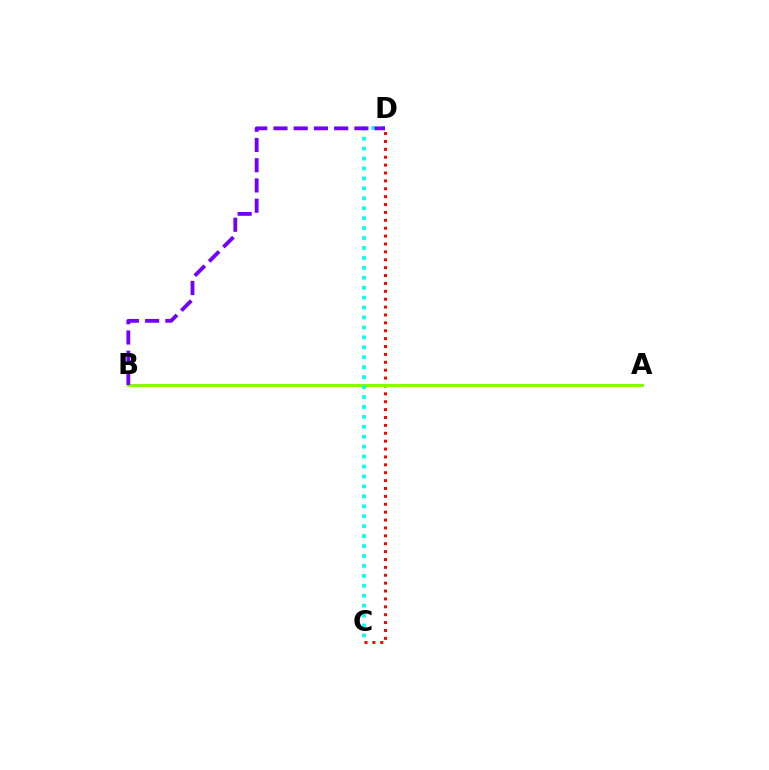{('C', 'D'): [{'color': '#ff0000', 'line_style': 'dotted', 'thickness': 2.14}, {'color': '#00fff6', 'line_style': 'dotted', 'thickness': 2.7}], ('A', 'B'): [{'color': '#84ff00', 'line_style': 'solid', 'thickness': 2.14}], ('B', 'D'): [{'color': '#7200ff', 'line_style': 'dashed', 'thickness': 2.75}]}